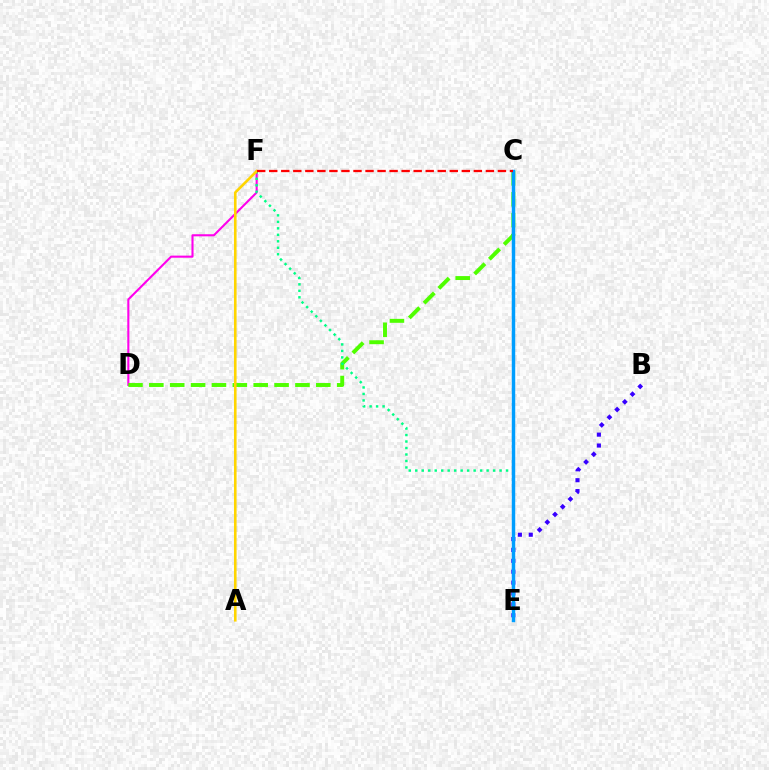{('D', 'F'): [{'color': '#ff00ed', 'line_style': 'solid', 'thickness': 1.5}], ('B', 'E'): [{'color': '#3700ff', 'line_style': 'dotted', 'thickness': 2.96}], ('C', 'D'): [{'color': '#4fff00', 'line_style': 'dashed', 'thickness': 2.84}], ('E', 'F'): [{'color': '#00ff86', 'line_style': 'dotted', 'thickness': 1.76}], ('A', 'F'): [{'color': '#ffd500', 'line_style': 'solid', 'thickness': 1.87}], ('C', 'E'): [{'color': '#009eff', 'line_style': 'solid', 'thickness': 2.48}], ('C', 'F'): [{'color': '#ff0000', 'line_style': 'dashed', 'thickness': 1.64}]}